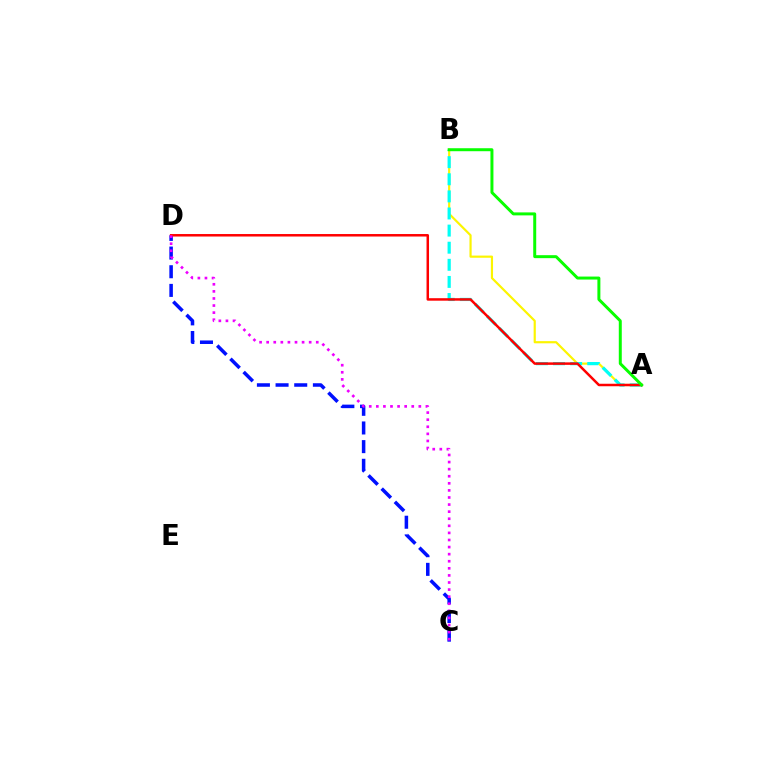{('C', 'D'): [{'color': '#0010ff', 'line_style': 'dashed', 'thickness': 2.54}, {'color': '#ee00ff', 'line_style': 'dotted', 'thickness': 1.92}], ('A', 'B'): [{'color': '#fcf500', 'line_style': 'solid', 'thickness': 1.57}, {'color': '#00fff6', 'line_style': 'dashed', 'thickness': 2.32}, {'color': '#08ff00', 'line_style': 'solid', 'thickness': 2.15}], ('A', 'D'): [{'color': '#ff0000', 'line_style': 'solid', 'thickness': 1.79}]}